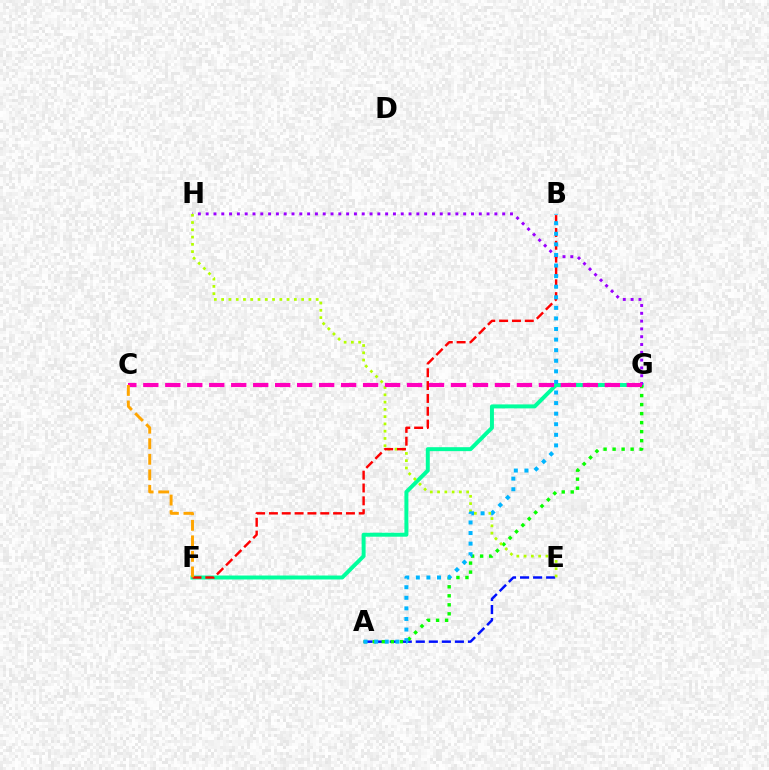{('F', 'G'): [{'color': '#00ff9d', 'line_style': 'solid', 'thickness': 2.85}], ('A', 'E'): [{'color': '#0010ff', 'line_style': 'dashed', 'thickness': 1.77}], ('A', 'G'): [{'color': '#08ff00', 'line_style': 'dotted', 'thickness': 2.45}], ('G', 'H'): [{'color': '#9b00ff', 'line_style': 'dotted', 'thickness': 2.12}], ('E', 'H'): [{'color': '#b3ff00', 'line_style': 'dotted', 'thickness': 1.98}], ('C', 'G'): [{'color': '#ff00bd', 'line_style': 'dashed', 'thickness': 2.99}], ('B', 'F'): [{'color': '#ff0000', 'line_style': 'dashed', 'thickness': 1.74}], ('C', 'F'): [{'color': '#ffa500', 'line_style': 'dashed', 'thickness': 2.11}], ('A', 'B'): [{'color': '#00b5ff', 'line_style': 'dotted', 'thickness': 2.87}]}